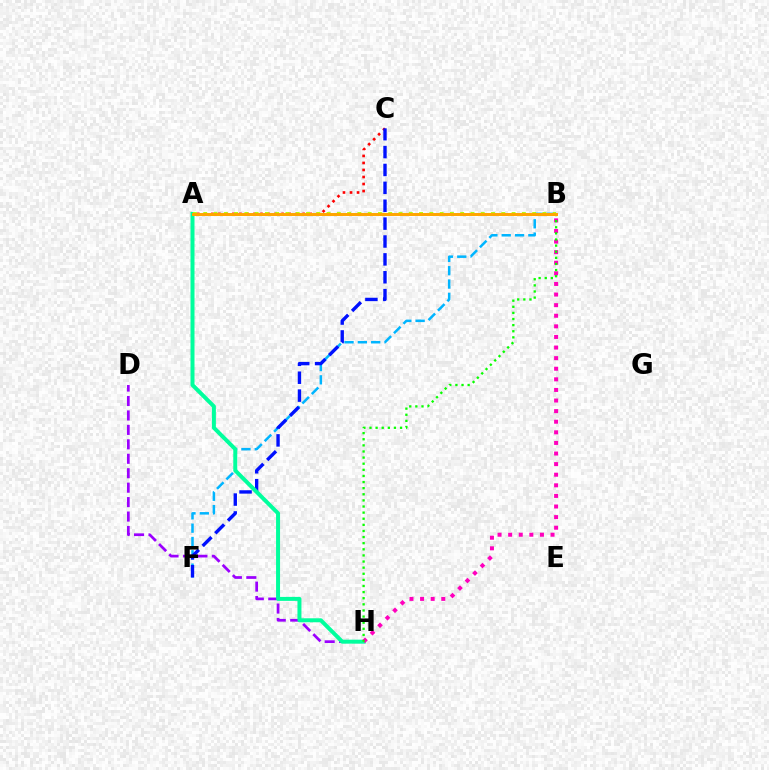{('B', 'F'): [{'color': '#00b5ff', 'line_style': 'dashed', 'thickness': 1.81}], ('A', 'C'): [{'color': '#ff0000', 'line_style': 'dotted', 'thickness': 1.91}], ('C', 'F'): [{'color': '#0010ff', 'line_style': 'dashed', 'thickness': 2.43}], ('D', 'H'): [{'color': '#9b00ff', 'line_style': 'dashed', 'thickness': 1.96}], ('A', 'H'): [{'color': '#00ff9d', 'line_style': 'solid', 'thickness': 2.87}], ('B', 'H'): [{'color': '#ff00bd', 'line_style': 'dotted', 'thickness': 2.88}, {'color': '#08ff00', 'line_style': 'dotted', 'thickness': 1.66}], ('A', 'B'): [{'color': '#b3ff00', 'line_style': 'dotted', 'thickness': 2.79}, {'color': '#ffa500', 'line_style': 'solid', 'thickness': 2.14}]}